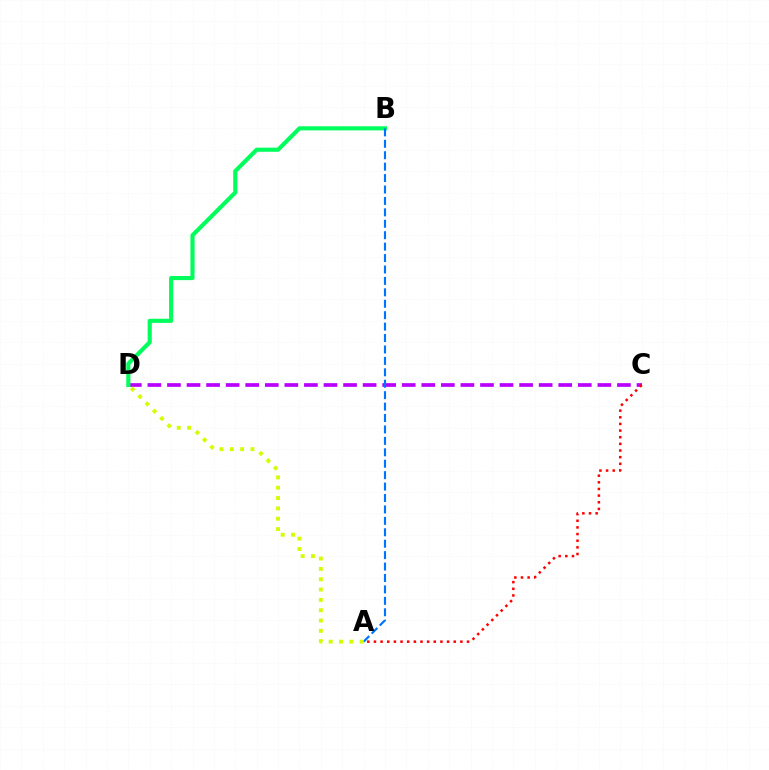{('C', 'D'): [{'color': '#b900ff', 'line_style': 'dashed', 'thickness': 2.66}], ('B', 'D'): [{'color': '#00ff5c', 'line_style': 'solid', 'thickness': 2.98}], ('A', 'B'): [{'color': '#0074ff', 'line_style': 'dashed', 'thickness': 1.55}], ('A', 'D'): [{'color': '#d1ff00', 'line_style': 'dotted', 'thickness': 2.81}], ('A', 'C'): [{'color': '#ff0000', 'line_style': 'dotted', 'thickness': 1.81}]}